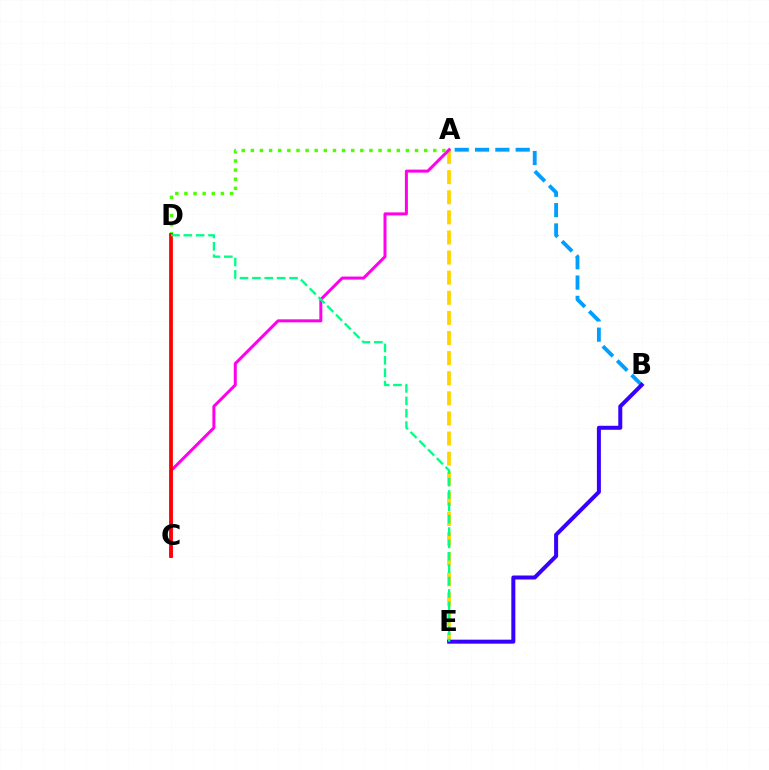{('A', 'B'): [{'color': '#009eff', 'line_style': 'dashed', 'thickness': 2.76}], ('A', 'E'): [{'color': '#ffd500', 'line_style': 'dashed', 'thickness': 2.73}], ('A', 'C'): [{'color': '#ff00ed', 'line_style': 'solid', 'thickness': 2.16}], ('A', 'D'): [{'color': '#4fff00', 'line_style': 'dotted', 'thickness': 2.48}], ('C', 'D'): [{'color': '#ff0000', 'line_style': 'solid', 'thickness': 2.71}], ('B', 'E'): [{'color': '#3700ff', 'line_style': 'solid', 'thickness': 2.88}], ('D', 'E'): [{'color': '#00ff86', 'line_style': 'dashed', 'thickness': 1.68}]}